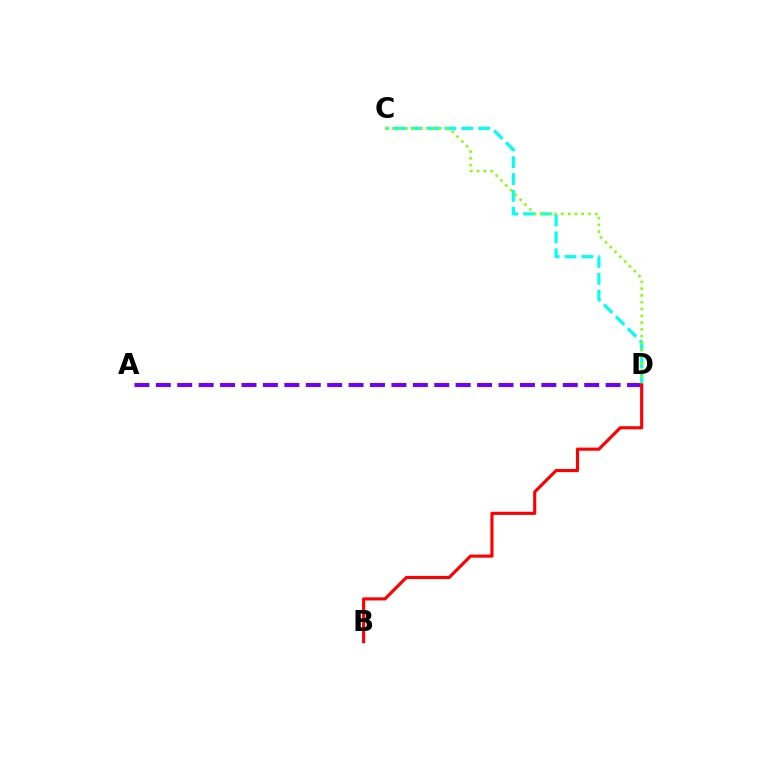{('C', 'D'): [{'color': '#00fff6', 'line_style': 'dashed', 'thickness': 2.29}, {'color': '#84ff00', 'line_style': 'dotted', 'thickness': 1.85}], ('A', 'D'): [{'color': '#7200ff', 'line_style': 'dashed', 'thickness': 2.91}], ('B', 'D'): [{'color': '#ff0000', 'line_style': 'solid', 'thickness': 2.24}]}